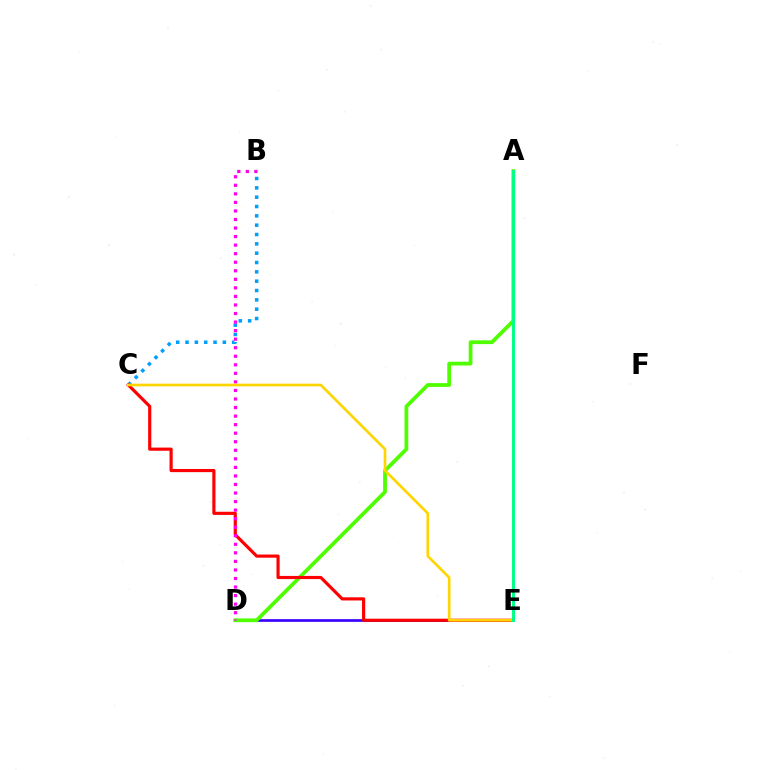{('B', 'C'): [{'color': '#009eff', 'line_style': 'dotted', 'thickness': 2.54}], ('D', 'E'): [{'color': '#3700ff', 'line_style': 'solid', 'thickness': 1.92}], ('A', 'D'): [{'color': '#4fff00', 'line_style': 'solid', 'thickness': 2.71}], ('C', 'E'): [{'color': '#ff0000', 'line_style': 'solid', 'thickness': 2.27}, {'color': '#ffd500', 'line_style': 'solid', 'thickness': 1.91}], ('B', 'D'): [{'color': '#ff00ed', 'line_style': 'dotted', 'thickness': 2.32}], ('A', 'E'): [{'color': '#00ff86', 'line_style': 'solid', 'thickness': 2.14}]}